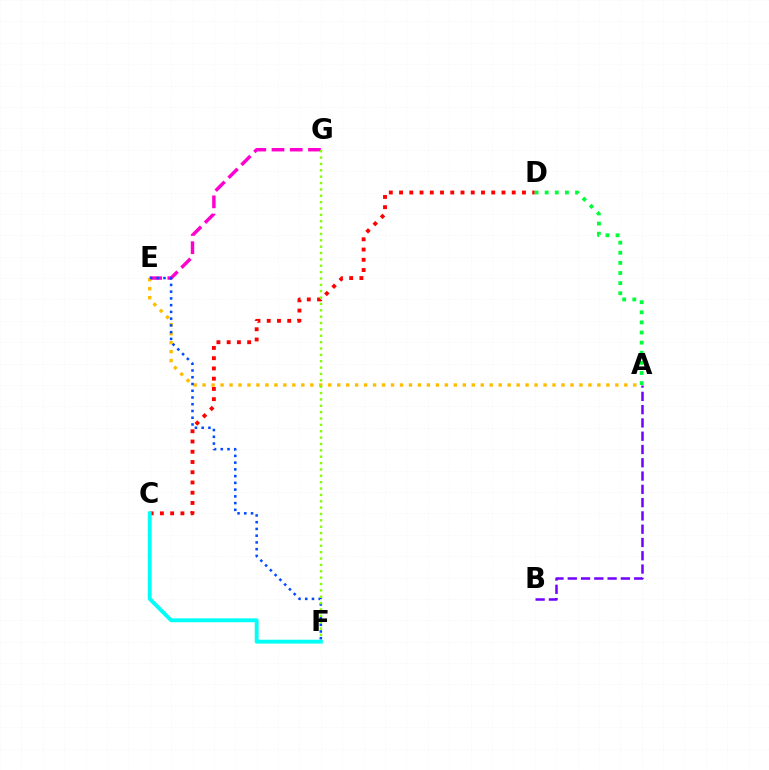{('E', 'G'): [{'color': '#ff00cf', 'line_style': 'dashed', 'thickness': 2.48}], ('A', 'B'): [{'color': '#7200ff', 'line_style': 'dashed', 'thickness': 1.8}], ('C', 'D'): [{'color': '#ff0000', 'line_style': 'dotted', 'thickness': 2.78}], ('A', 'E'): [{'color': '#ffbd00', 'line_style': 'dotted', 'thickness': 2.44}], ('A', 'D'): [{'color': '#00ff39', 'line_style': 'dotted', 'thickness': 2.75}], ('E', 'F'): [{'color': '#004bff', 'line_style': 'dotted', 'thickness': 1.83}], ('F', 'G'): [{'color': '#84ff00', 'line_style': 'dotted', 'thickness': 1.73}], ('C', 'F'): [{'color': '#00fff6', 'line_style': 'solid', 'thickness': 2.79}]}